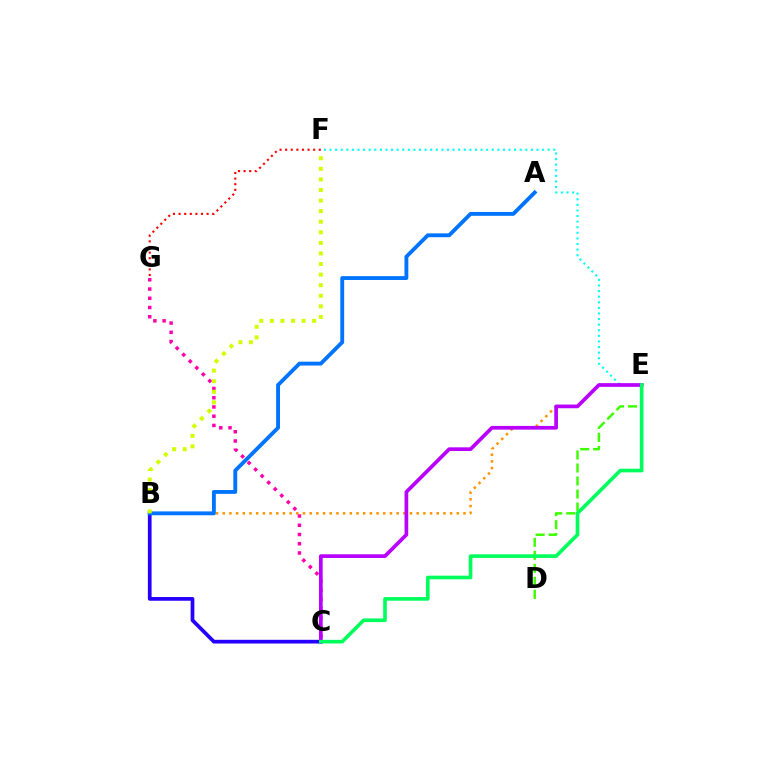{('E', 'F'): [{'color': '#00fff6', 'line_style': 'dotted', 'thickness': 1.52}], ('F', 'G'): [{'color': '#ff0000', 'line_style': 'dotted', 'thickness': 1.52}], ('B', 'C'): [{'color': '#2500ff', 'line_style': 'solid', 'thickness': 2.68}], ('D', 'E'): [{'color': '#3dff00', 'line_style': 'dashed', 'thickness': 1.77}], ('B', 'E'): [{'color': '#ff9400', 'line_style': 'dotted', 'thickness': 1.82}], ('C', 'G'): [{'color': '#ff00ac', 'line_style': 'dotted', 'thickness': 2.51}], ('C', 'E'): [{'color': '#b900ff', 'line_style': 'solid', 'thickness': 2.66}, {'color': '#00ff5c', 'line_style': 'solid', 'thickness': 2.62}], ('A', 'B'): [{'color': '#0074ff', 'line_style': 'solid', 'thickness': 2.77}], ('B', 'F'): [{'color': '#d1ff00', 'line_style': 'dotted', 'thickness': 2.87}]}